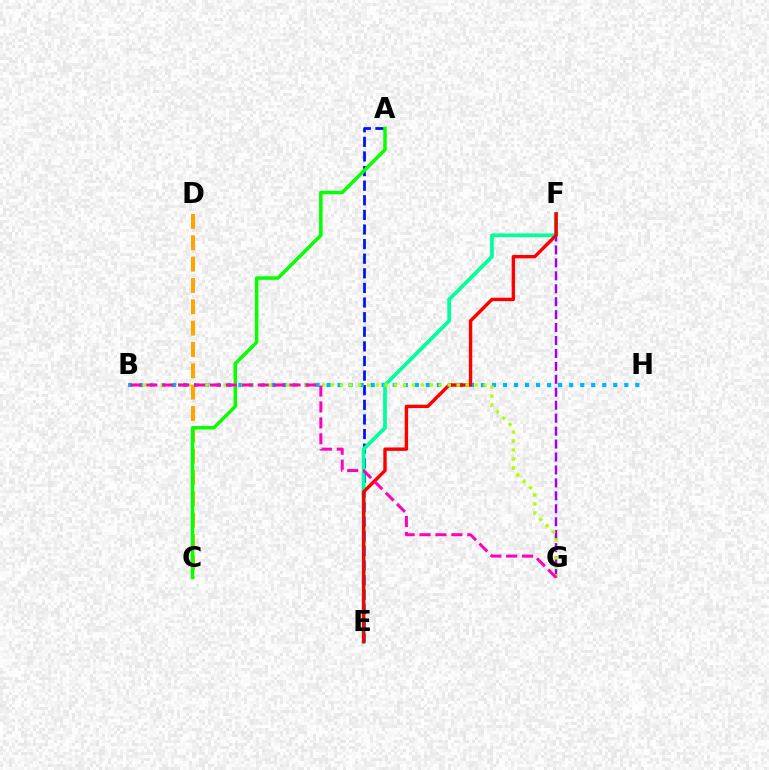{('F', 'G'): [{'color': '#9b00ff', 'line_style': 'dashed', 'thickness': 1.76}], ('C', 'D'): [{'color': '#ffa500', 'line_style': 'dashed', 'thickness': 2.9}], ('A', 'E'): [{'color': '#0010ff', 'line_style': 'dashed', 'thickness': 1.99}], ('B', 'H'): [{'color': '#00b5ff', 'line_style': 'dotted', 'thickness': 3.0}], ('E', 'F'): [{'color': '#00ff9d', 'line_style': 'solid', 'thickness': 2.69}, {'color': '#ff0000', 'line_style': 'solid', 'thickness': 2.44}], ('A', 'C'): [{'color': '#08ff00', 'line_style': 'solid', 'thickness': 2.53}], ('B', 'G'): [{'color': '#b3ff00', 'line_style': 'dotted', 'thickness': 2.44}, {'color': '#ff00bd', 'line_style': 'dashed', 'thickness': 2.16}]}